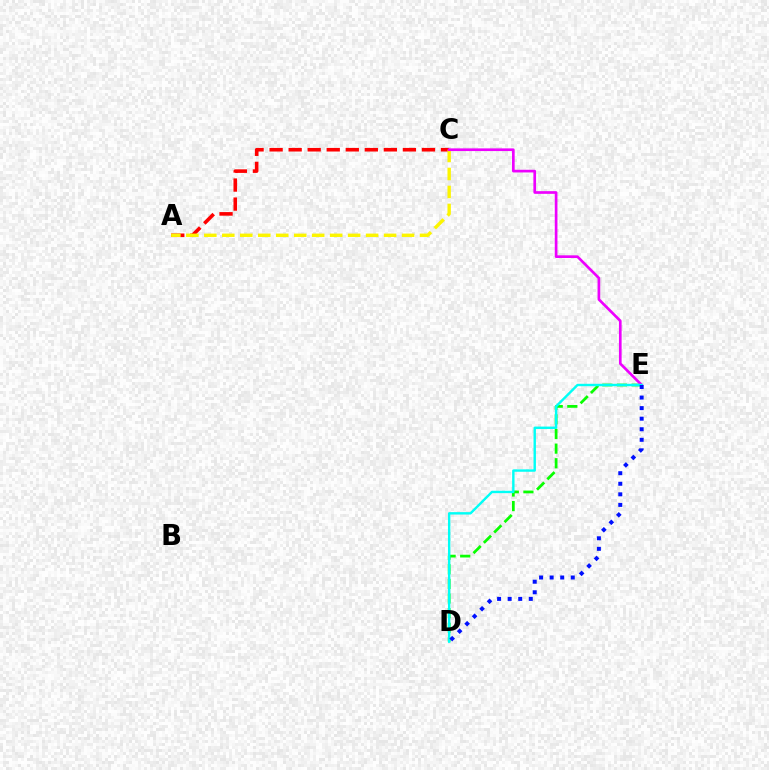{('A', 'C'): [{'color': '#ff0000', 'line_style': 'dashed', 'thickness': 2.59}, {'color': '#fcf500', 'line_style': 'dashed', 'thickness': 2.44}], ('D', 'E'): [{'color': '#08ff00', 'line_style': 'dashed', 'thickness': 1.99}, {'color': '#00fff6', 'line_style': 'solid', 'thickness': 1.73}, {'color': '#0010ff', 'line_style': 'dotted', 'thickness': 2.87}], ('C', 'E'): [{'color': '#ee00ff', 'line_style': 'solid', 'thickness': 1.93}]}